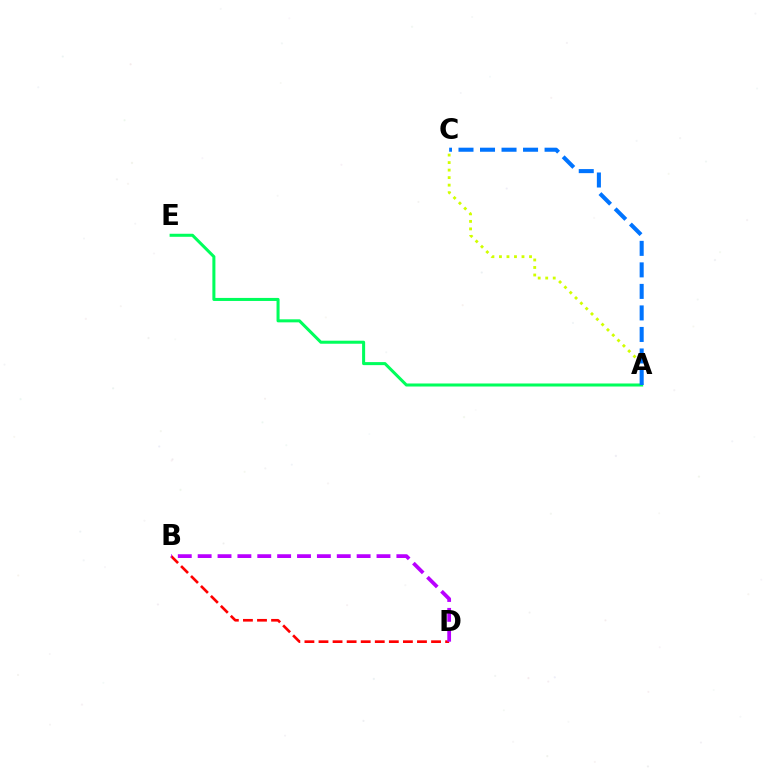{('B', 'D'): [{'color': '#ff0000', 'line_style': 'dashed', 'thickness': 1.91}, {'color': '#b900ff', 'line_style': 'dashed', 'thickness': 2.7}], ('A', 'C'): [{'color': '#d1ff00', 'line_style': 'dotted', 'thickness': 2.04}, {'color': '#0074ff', 'line_style': 'dashed', 'thickness': 2.92}], ('A', 'E'): [{'color': '#00ff5c', 'line_style': 'solid', 'thickness': 2.19}]}